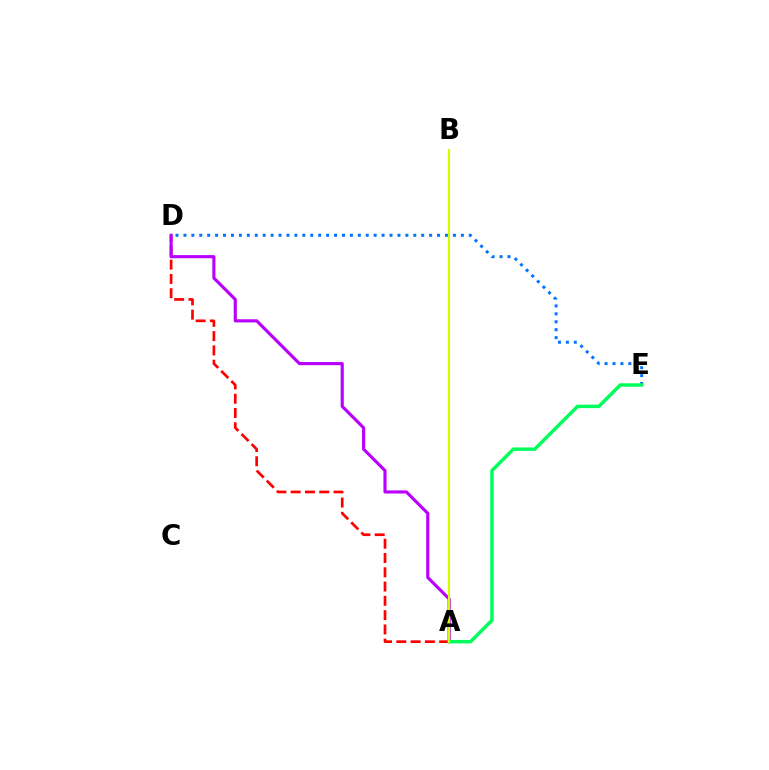{('D', 'E'): [{'color': '#0074ff', 'line_style': 'dotted', 'thickness': 2.15}], ('A', 'D'): [{'color': '#ff0000', 'line_style': 'dashed', 'thickness': 1.94}, {'color': '#b900ff', 'line_style': 'solid', 'thickness': 2.25}], ('A', 'E'): [{'color': '#00ff5c', 'line_style': 'solid', 'thickness': 2.49}], ('A', 'B'): [{'color': '#d1ff00', 'line_style': 'solid', 'thickness': 1.52}]}